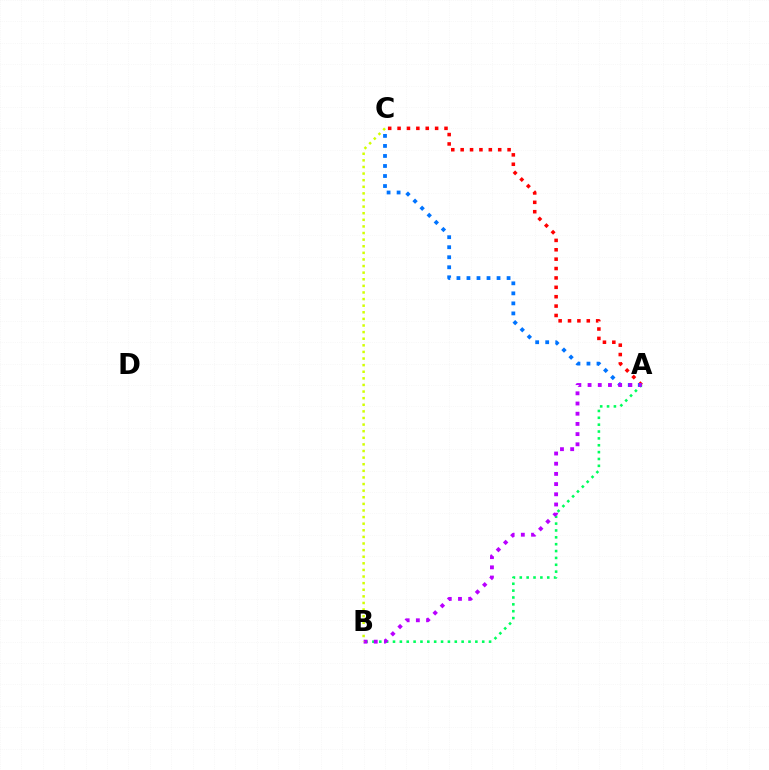{('A', 'C'): [{'color': '#ff0000', 'line_style': 'dotted', 'thickness': 2.55}, {'color': '#0074ff', 'line_style': 'dotted', 'thickness': 2.72}], ('A', 'B'): [{'color': '#00ff5c', 'line_style': 'dotted', 'thickness': 1.86}, {'color': '#b900ff', 'line_style': 'dotted', 'thickness': 2.77}], ('B', 'C'): [{'color': '#d1ff00', 'line_style': 'dotted', 'thickness': 1.79}]}